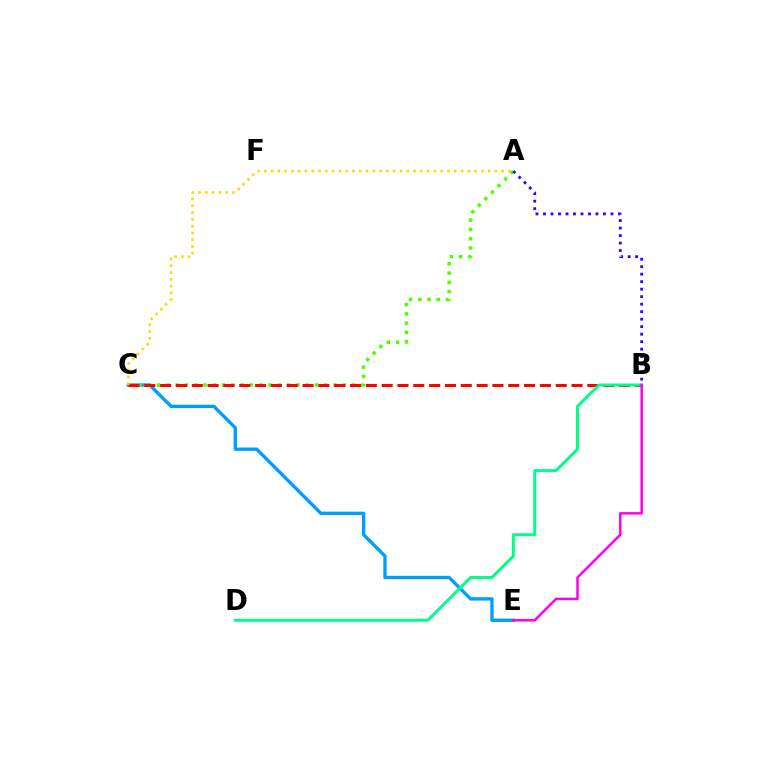{('C', 'E'): [{'color': '#009eff', 'line_style': 'solid', 'thickness': 2.41}], ('A', 'C'): [{'color': '#4fff00', 'line_style': 'dotted', 'thickness': 2.52}, {'color': '#ffd500', 'line_style': 'dotted', 'thickness': 1.84}], ('B', 'C'): [{'color': '#ff0000', 'line_style': 'dashed', 'thickness': 2.15}], ('B', 'D'): [{'color': '#00ff86', 'line_style': 'solid', 'thickness': 2.13}], ('A', 'B'): [{'color': '#3700ff', 'line_style': 'dotted', 'thickness': 2.04}], ('B', 'E'): [{'color': '#ff00ed', 'line_style': 'solid', 'thickness': 1.79}]}